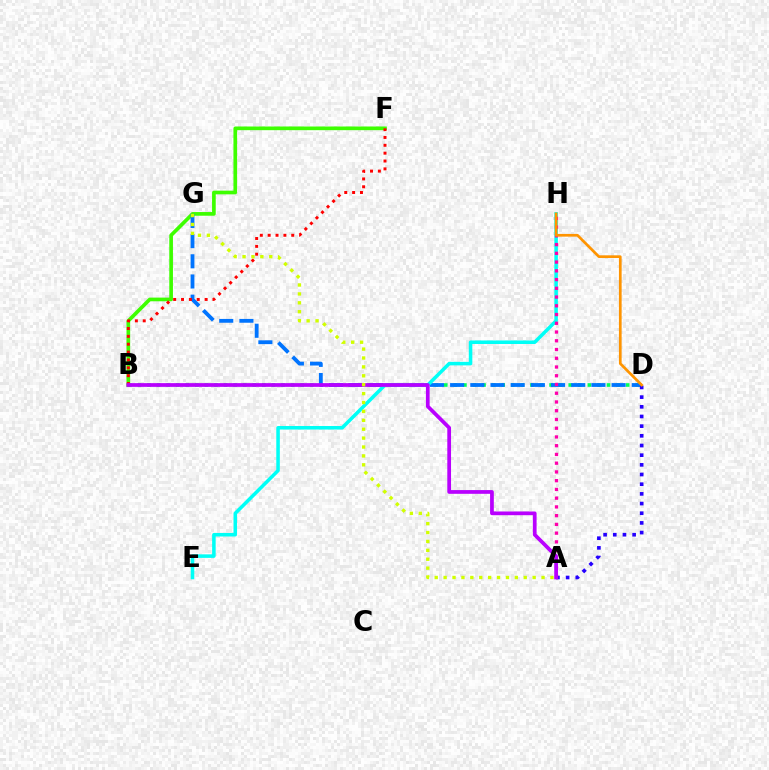{('B', 'D'): [{'color': '#00ff5c', 'line_style': 'dotted', 'thickness': 2.6}], ('B', 'F'): [{'color': '#3dff00', 'line_style': 'solid', 'thickness': 2.65}, {'color': '#ff0000', 'line_style': 'dotted', 'thickness': 2.14}], ('D', 'G'): [{'color': '#0074ff', 'line_style': 'dashed', 'thickness': 2.74}], ('E', 'H'): [{'color': '#00fff6', 'line_style': 'solid', 'thickness': 2.54}], ('A', 'D'): [{'color': '#2500ff', 'line_style': 'dotted', 'thickness': 2.63}], ('A', 'H'): [{'color': '#ff00ac', 'line_style': 'dotted', 'thickness': 2.38}], ('A', 'B'): [{'color': '#b900ff', 'line_style': 'solid', 'thickness': 2.69}], ('A', 'G'): [{'color': '#d1ff00', 'line_style': 'dotted', 'thickness': 2.42}], ('D', 'H'): [{'color': '#ff9400', 'line_style': 'solid', 'thickness': 1.95}]}